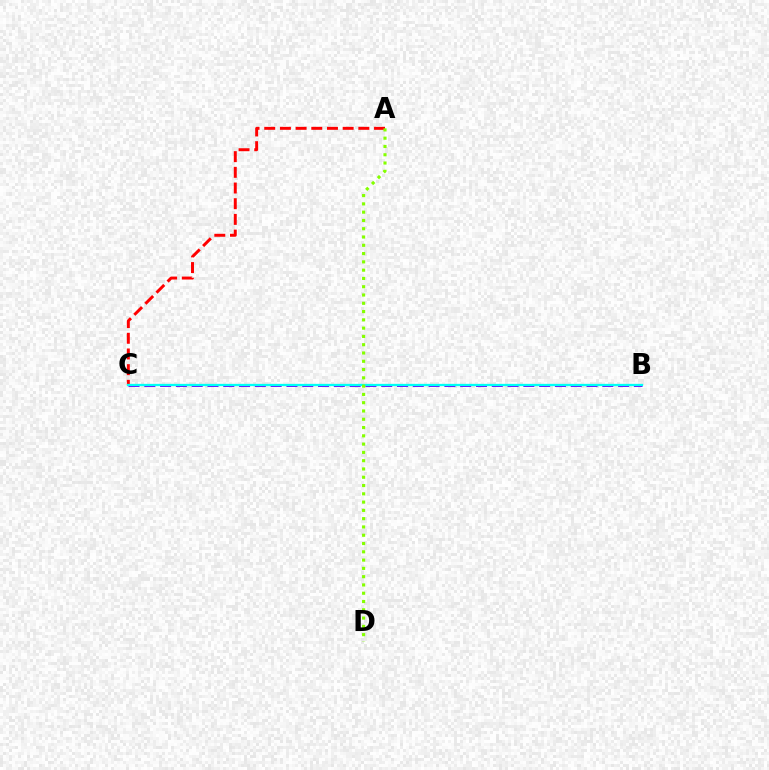{('A', 'C'): [{'color': '#ff0000', 'line_style': 'dashed', 'thickness': 2.13}], ('B', 'C'): [{'color': '#7200ff', 'line_style': 'dashed', 'thickness': 2.15}, {'color': '#00fff6', 'line_style': 'solid', 'thickness': 1.66}], ('A', 'D'): [{'color': '#84ff00', 'line_style': 'dotted', 'thickness': 2.25}]}